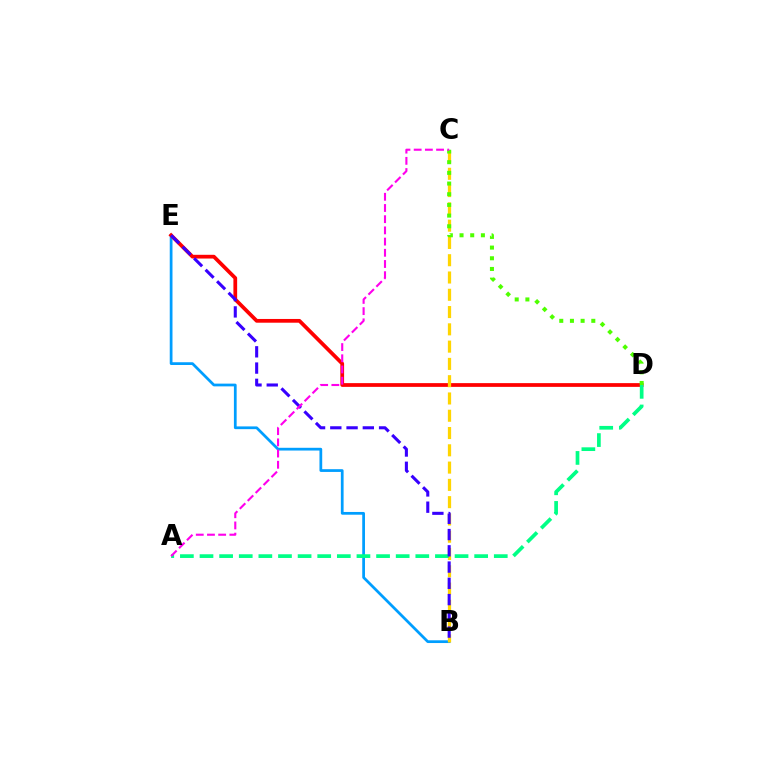{('B', 'E'): [{'color': '#009eff', 'line_style': 'solid', 'thickness': 1.98}, {'color': '#3700ff', 'line_style': 'dashed', 'thickness': 2.21}], ('D', 'E'): [{'color': '#ff0000', 'line_style': 'solid', 'thickness': 2.69}], ('B', 'C'): [{'color': '#ffd500', 'line_style': 'dashed', 'thickness': 2.35}], ('C', 'D'): [{'color': '#4fff00', 'line_style': 'dotted', 'thickness': 2.9}], ('A', 'D'): [{'color': '#00ff86', 'line_style': 'dashed', 'thickness': 2.67}], ('A', 'C'): [{'color': '#ff00ed', 'line_style': 'dashed', 'thickness': 1.52}]}